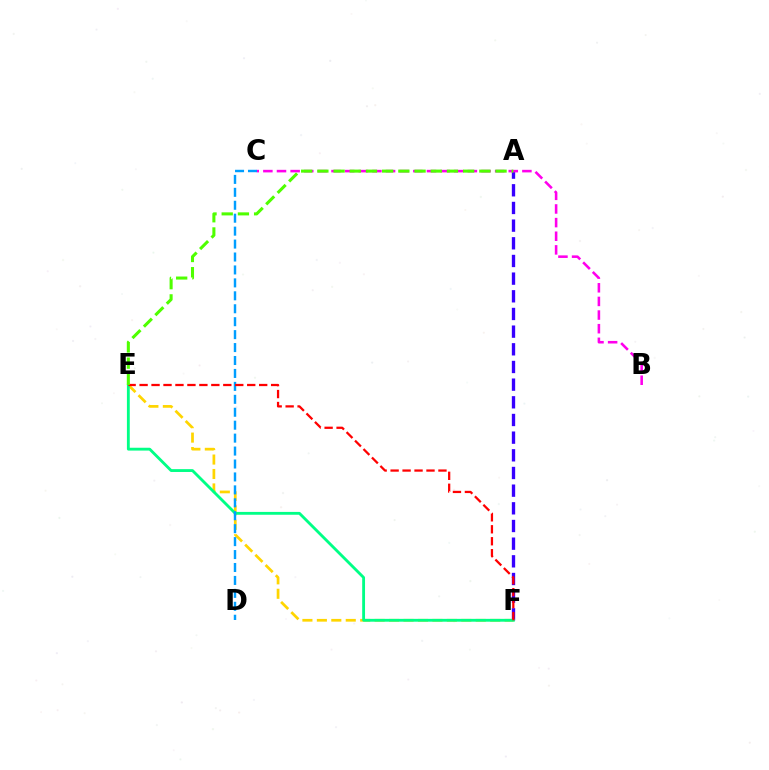{('E', 'F'): [{'color': '#ffd500', 'line_style': 'dashed', 'thickness': 1.96}, {'color': '#00ff86', 'line_style': 'solid', 'thickness': 2.04}, {'color': '#ff0000', 'line_style': 'dashed', 'thickness': 1.62}], ('A', 'F'): [{'color': '#3700ff', 'line_style': 'dashed', 'thickness': 2.4}], ('B', 'C'): [{'color': '#ff00ed', 'line_style': 'dashed', 'thickness': 1.85}], ('C', 'D'): [{'color': '#009eff', 'line_style': 'dashed', 'thickness': 1.76}], ('A', 'E'): [{'color': '#4fff00', 'line_style': 'dashed', 'thickness': 2.2}]}